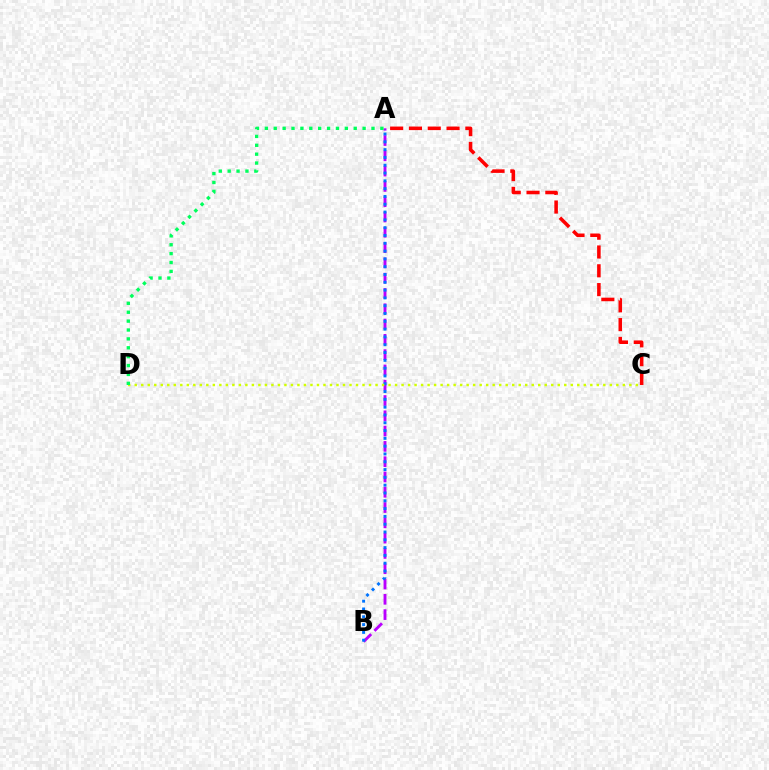{('A', 'B'): [{'color': '#b900ff', 'line_style': 'dashed', 'thickness': 2.08}, {'color': '#0074ff', 'line_style': 'dotted', 'thickness': 2.12}], ('C', 'D'): [{'color': '#d1ff00', 'line_style': 'dotted', 'thickness': 1.77}], ('A', 'C'): [{'color': '#ff0000', 'line_style': 'dashed', 'thickness': 2.55}], ('A', 'D'): [{'color': '#00ff5c', 'line_style': 'dotted', 'thickness': 2.41}]}